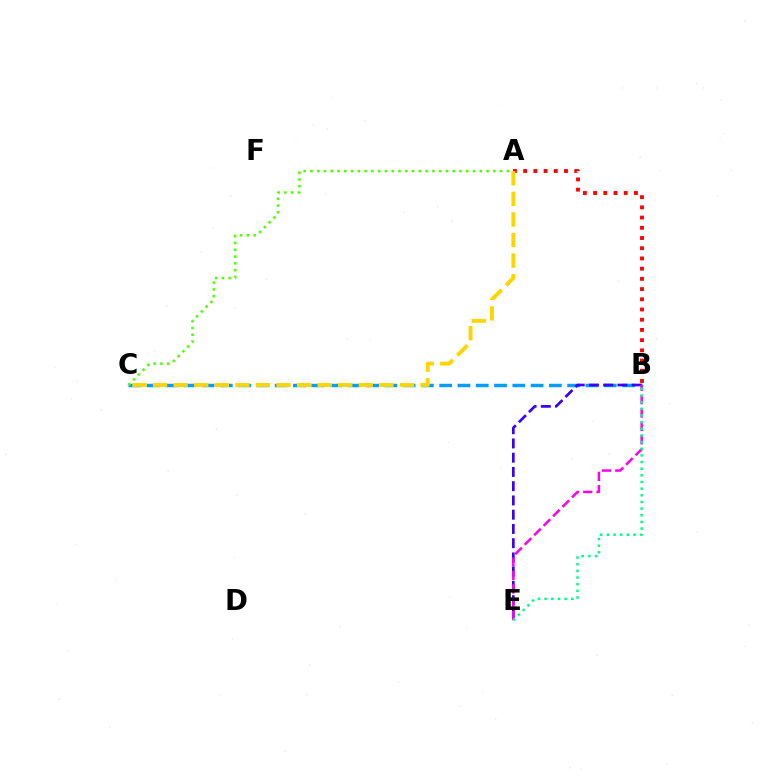{('A', 'B'): [{'color': '#ff0000', 'line_style': 'dotted', 'thickness': 2.78}], ('B', 'C'): [{'color': '#009eff', 'line_style': 'dashed', 'thickness': 2.48}], ('A', 'C'): [{'color': '#4fff00', 'line_style': 'dotted', 'thickness': 1.84}, {'color': '#ffd500', 'line_style': 'dashed', 'thickness': 2.79}], ('B', 'E'): [{'color': '#3700ff', 'line_style': 'dashed', 'thickness': 1.94}, {'color': '#ff00ed', 'line_style': 'dashed', 'thickness': 1.82}, {'color': '#00ff86', 'line_style': 'dotted', 'thickness': 1.81}]}